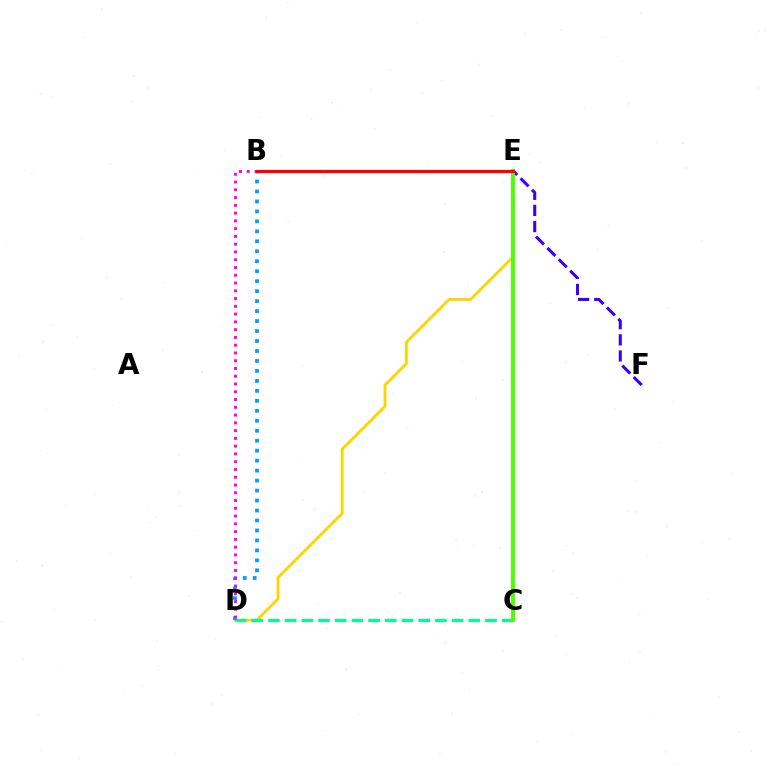{('D', 'E'): [{'color': '#ffd500', 'line_style': 'solid', 'thickness': 2.06}], ('C', 'D'): [{'color': '#00ff86', 'line_style': 'dashed', 'thickness': 2.27}], ('E', 'F'): [{'color': '#3700ff', 'line_style': 'dashed', 'thickness': 2.19}], ('C', 'E'): [{'color': '#4fff00', 'line_style': 'solid', 'thickness': 2.84}], ('B', 'D'): [{'color': '#009eff', 'line_style': 'dotted', 'thickness': 2.71}, {'color': '#ff00ed', 'line_style': 'dotted', 'thickness': 2.11}], ('B', 'E'): [{'color': '#ff0000', 'line_style': 'solid', 'thickness': 2.34}]}